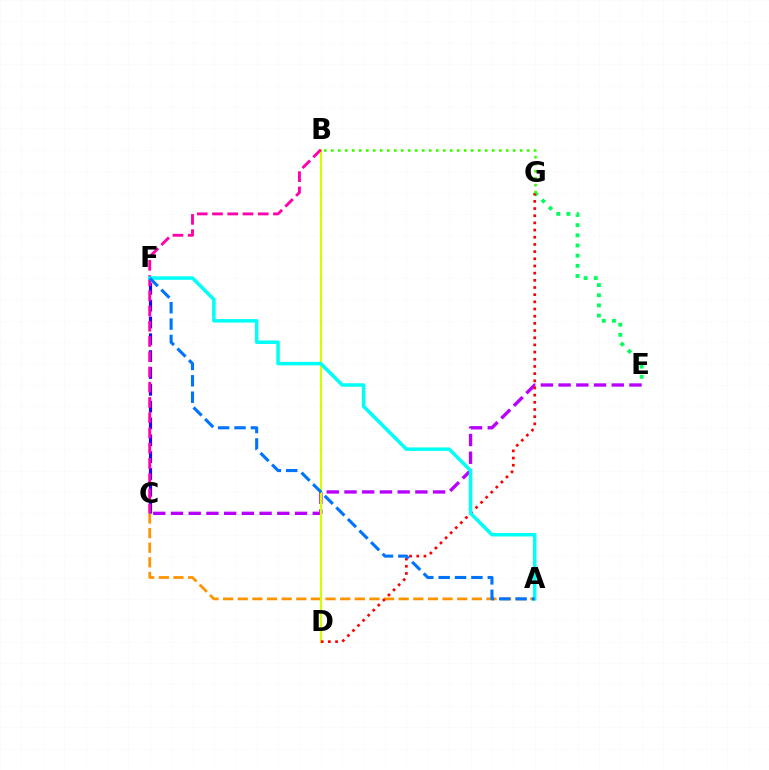{('E', 'G'): [{'color': '#00ff5c', 'line_style': 'dotted', 'thickness': 2.76}], ('C', 'E'): [{'color': '#b900ff', 'line_style': 'dashed', 'thickness': 2.41}], ('A', 'C'): [{'color': '#ff9400', 'line_style': 'dashed', 'thickness': 1.99}], ('B', 'D'): [{'color': '#d1ff00', 'line_style': 'solid', 'thickness': 1.58}], ('C', 'F'): [{'color': '#2500ff', 'line_style': 'dashed', 'thickness': 2.29}], ('B', 'C'): [{'color': '#ff00ac', 'line_style': 'dashed', 'thickness': 2.07}], ('D', 'G'): [{'color': '#ff0000', 'line_style': 'dotted', 'thickness': 1.95}], ('B', 'G'): [{'color': '#3dff00', 'line_style': 'dotted', 'thickness': 1.9}], ('A', 'F'): [{'color': '#00fff6', 'line_style': 'solid', 'thickness': 2.52}, {'color': '#0074ff', 'line_style': 'dashed', 'thickness': 2.23}]}